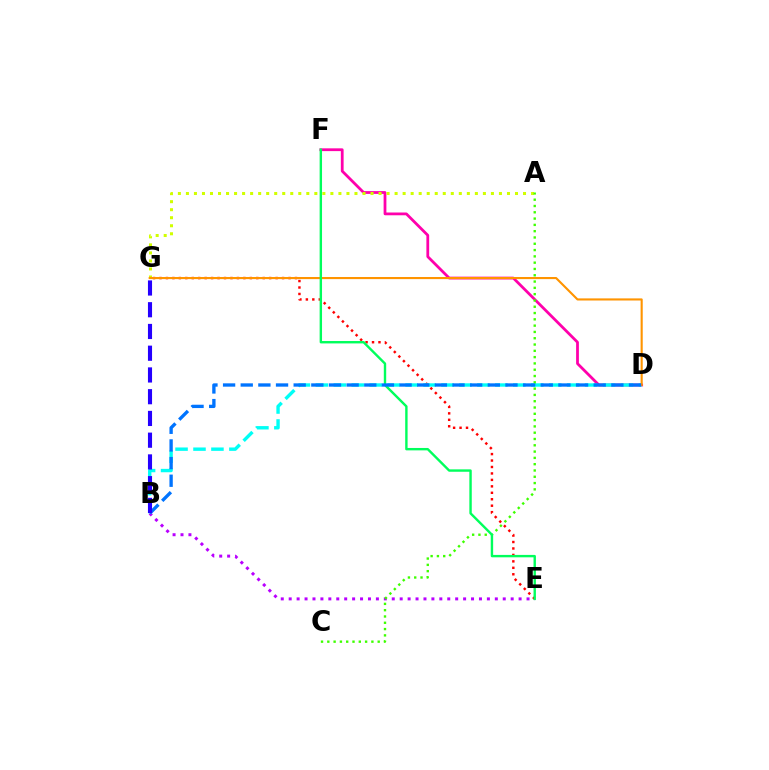{('D', 'F'): [{'color': '#ff00ac', 'line_style': 'solid', 'thickness': 2.0}], ('E', 'G'): [{'color': '#ff0000', 'line_style': 'dotted', 'thickness': 1.75}], ('A', 'G'): [{'color': '#d1ff00', 'line_style': 'dotted', 'thickness': 2.18}], ('B', 'D'): [{'color': '#00fff6', 'line_style': 'dashed', 'thickness': 2.44}, {'color': '#0074ff', 'line_style': 'dashed', 'thickness': 2.4}], ('B', 'E'): [{'color': '#b900ff', 'line_style': 'dotted', 'thickness': 2.15}], ('D', 'G'): [{'color': '#ff9400', 'line_style': 'solid', 'thickness': 1.52}], ('A', 'C'): [{'color': '#3dff00', 'line_style': 'dotted', 'thickness': 1.71}], ('E', 'F'): [{'color': '#00ff5c', 'line_style': 'solid', 'thickness': 1.73}], ('B', 'G'): [{'color': '#2500ff', 'line_style': 'dashed', 'thickness': 2.95}]}